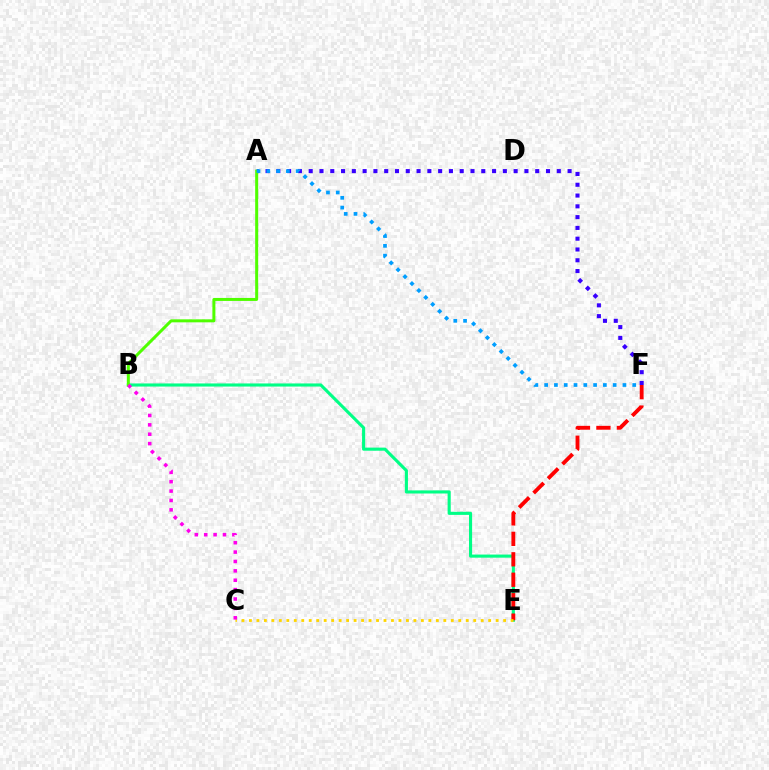{('B', 'E'): [{'color': '#00ff86', 'line_style': 'solid', 'thickness': 2.24}], ('A', 'F'): [{'color': '#3700ff', 'line_style': 'dotted', 'thickness': 2.93}, {'color': '#009eff', 'line_style': 'dotted', 'thickness': 2.66}], ('A', 'B'): [{'color': '#4fff00', 'line_style': 'solid', 'thickness': 2.16}], ('E', 'F'): [{'color': '#ff0000', 'line_style': 'dashed', 'thickness': 2.78}], ('C', 'E'): [{'color': '#ffd500', 'line_style': 'dotted', 'thickness': 2.03}], ('B', 'C'): [{'color': '#ff00ed', 'line_style': 'dotted', 'thickness': 2.55}]}